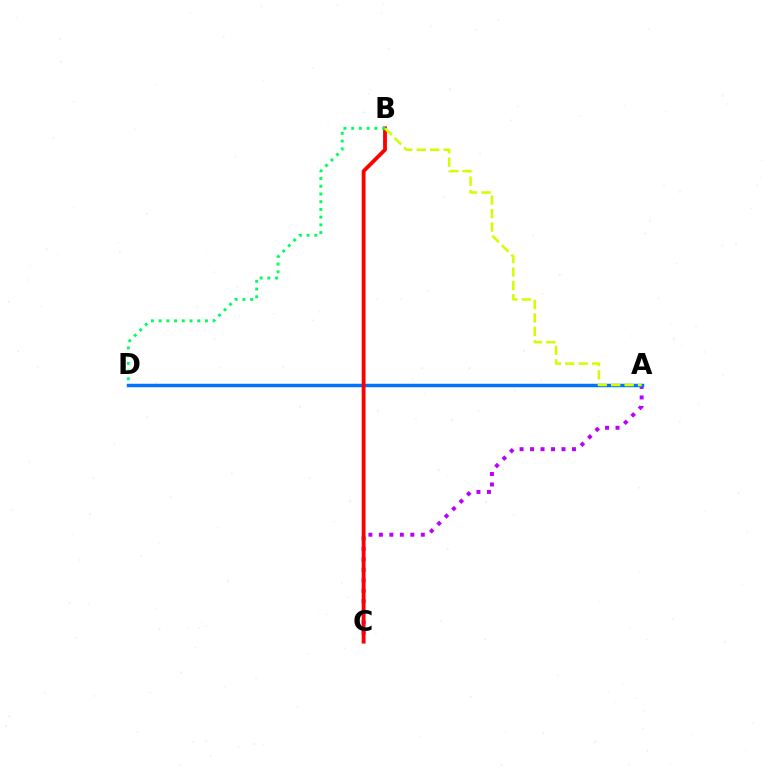{('A', 'C'): [{'color': '#b900ff', 'line_style': 'dotted', 'thickness': 2.85}], ('A', 'D'): [{'color': '#0074ff', 'line_style': 'solid', 'thickness': 2.5}], ('B', 'C'): [{'color': '#ff0000', 'line_style': 'solid', 'thickness': 2.76}], ('B', 'D'): [{'color': '#00ff5c', 'line_style': 'dotted', 'thickness': 2.1}], ('A', 'B'): [{'color': '#d1ff00', 'line_style': 'dashed', 'thickness': 1.83}]}